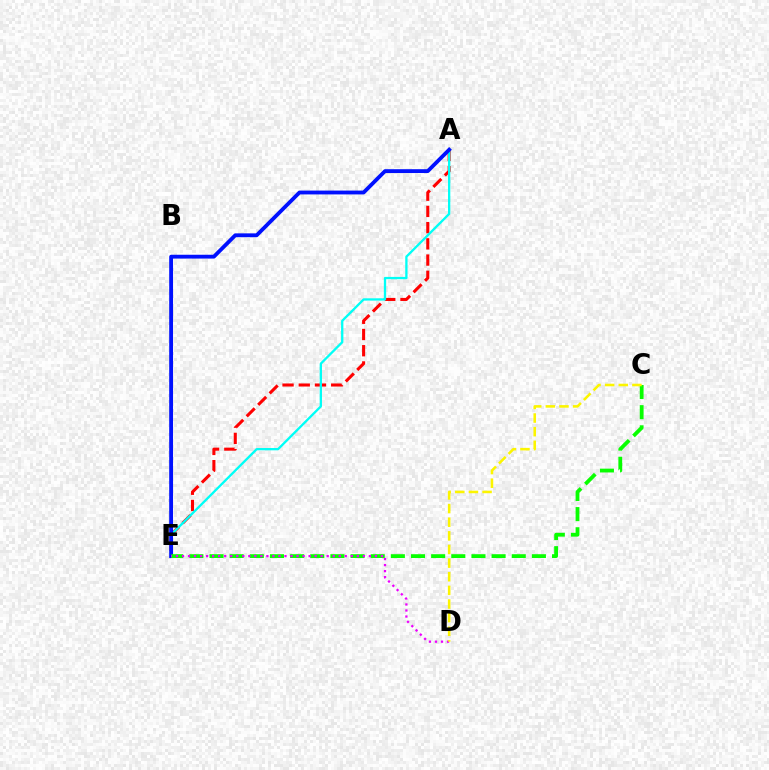{('A', 'E'): [{'color': '#ff0000', 'line_style': 'dashed', 'thickness': 2.2}, {'color': '#00fff6', 'line_style': 'solid', 'thickness': 1.66}, {'color': '#0010ff', 'line_style': 'solid', 'thickness': 2.76}], ('C', 'E'): [{'color': '#08ff00', 'line_style': 'dashed', 'thickness': 2.74}], ('D', 'E'): [{'color': '#ee00ff', 'line_style': 'dotted', 'thickness': 1.64}], ('C', 'D'): [{'color': '#fcf500', 'line_style': 'dashed', 'thickness': 1.85}]}